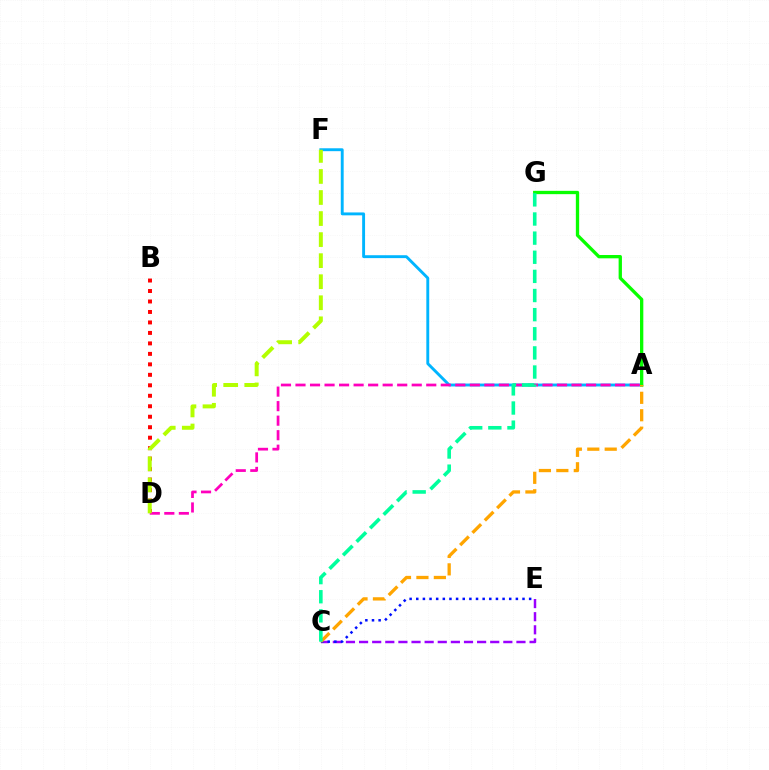{('B', 'D'): [{'color': '#ff0000', 'line_style': 'dotted', 'thickness': 2.85}], ('A', 'F'): [{'color': '#00b5ff', 'line_style': 'solid', 'thickness': 2.08}], ('A', 'G'): [{'color': '#08ff00', 'line_style': 'solid', 'thickness': 2.38}], ('C', 'E'): [{'color': '#9b00ff', 'line_style': 'dashed', 'thickness': 1.78}, {'color': '#0010ff', 'line_style': 'dotted', 'thickness': 1.8}], ('A', 'D'): [{'color': '#ff00bd', 'line_style': 'dashed', 'thickness': 1.97}], ('D', 'F'): [{'color': '#b3ff00', 'line_style': 'dashed', 'thickness': 2.86}], ('A', 'C'): [{'color': '#ffa500', 'line_style': 'dashed', 'thickness': 2.37}], ('C', 'G'): [{'color': '#00ff9d', 'line_style': 'dashed', 'thickness': 2.6}]}